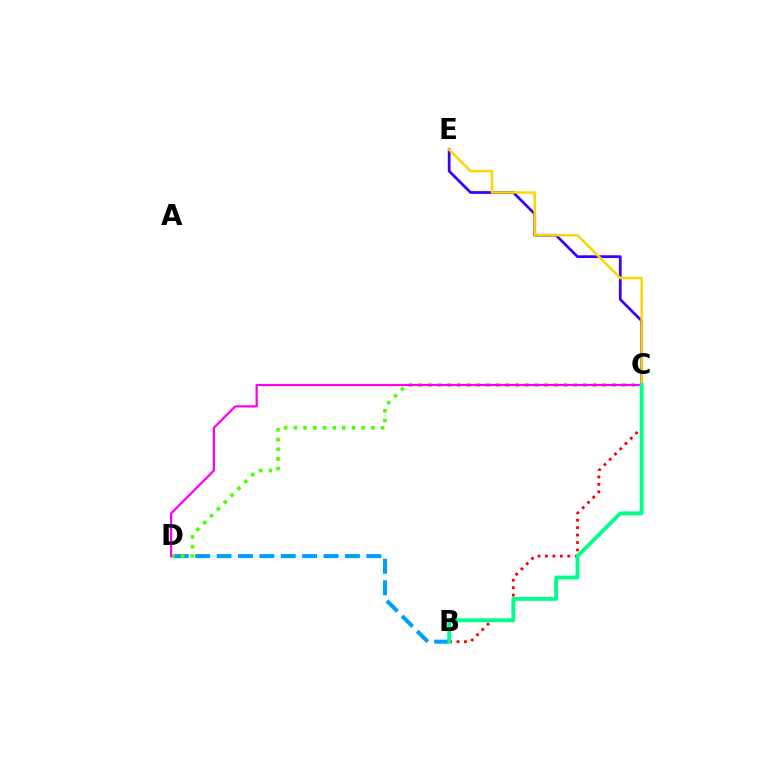{('B', 'C'): [{'color': '#ff0000', 'line_style': 'dotted', 'thickness': 2.02}, {'color': '#00ff86', 'line_style': 'solid', 'thickness': 2.76}], ('C', 'E'): [{'color': '#3700ff', 'line_style': 'solid', 'thickness': 1.98}, {'color': '#ffd500', 'line_style': 'solid', 'thickness': 1.77}], ('B', 'D'): [{'color': '#009eff', 'line_style': 'dashed', 'thickness': 2.91}], ('C', 'D'): [{'color': '#4fff00', 'line_style': 'dotted', 'thickness': 2.63}, {'color': '#ff00ed', 'line_style': 'solid', 'thickness': 1.62}]}